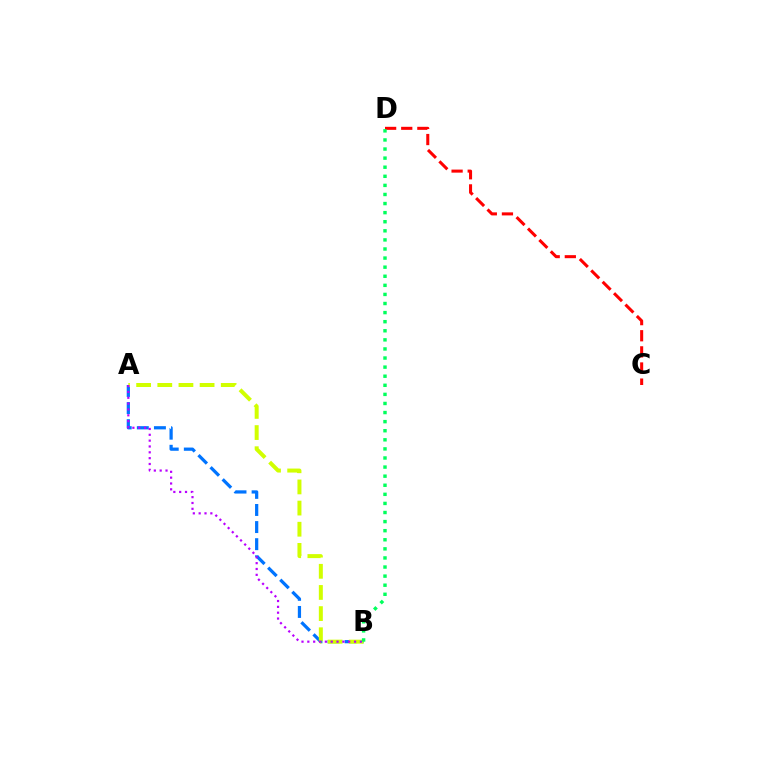{('A', 'B'): [{'color': '#0074ff', 'line_style': 'dashed', 'thickness': 2.32}, {'color': '#d1ff00', 'line_style': 'dashed', 'thickness': 2.87}, {'color': '#b900ff', 'line_style': 'dotted', 'thickness': 1.59}], ('C', 'D'): [{'color': '#ff0000', 'line_style': 'dashed', 'thickness': 2.19}], ('B', 'D'): [{'color': '#00ff5c', 'line_style': 'dotted', 'thickness': 2.47}]}